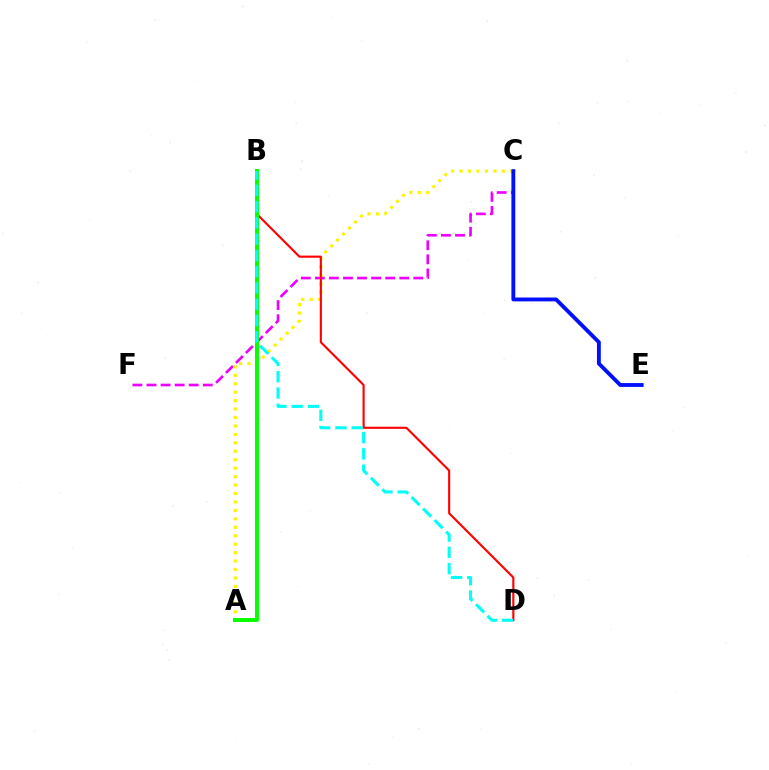{('C', 'F'): [{'color': '#ee00ff', 'line_style': 'dashed', 'thickness': 1.91}], ('A', 'C'): [{'color': '#fcf500', 'line_style': 'dotted', 'thickness': 2.29}], ('B', 'D'): [{'color': '#ff0000', 'line_style': 'solid', 'thickness': 1.53}, {'color': '#00fff6', 'line_style': 'dashed', 'thickness': 2.21}], ('A', 'B'): [{'color': '#08ff00', 'line_style': 'solid', 'thickness': 2.87}], ('C', 'E'): [{'color': '#0010ff', 'line_style': 'solid', 'thickness': 2.78}]}